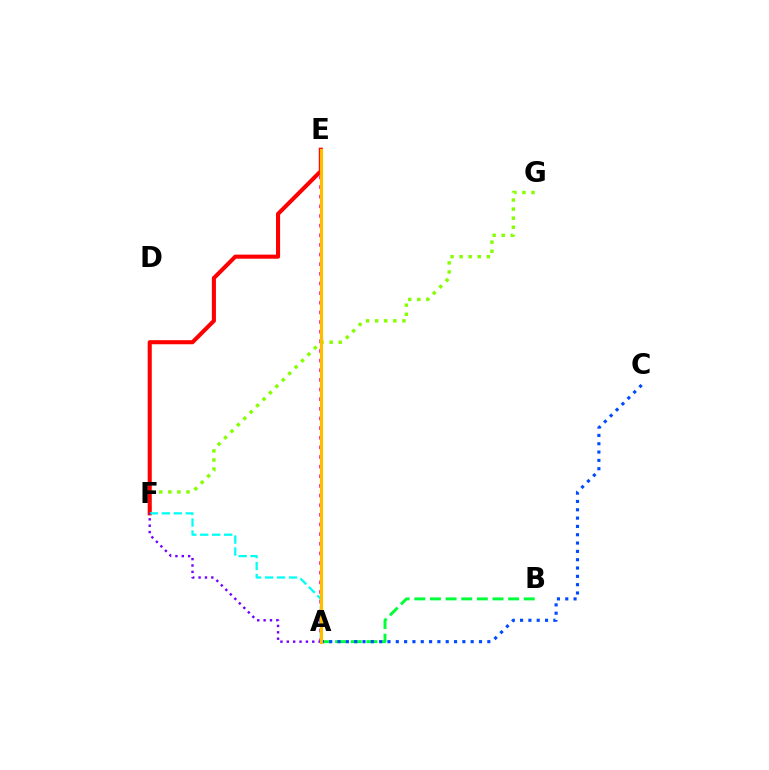{('A', 'E'): [{'color': '#ff00cf', 'line_style': 'dotted', 'thickness': 2.62}, {'color': '#ffbd00', 'line_style': 'solid', 'thickness': 2.29}], ('F', 'G'): [{'color': '#84ff00', 'line_style': 'dotted', 'thickness': 2.46}], ('E', 'F'): [{'color': '#ff0000', 'line_style': 'solid', 'thickness': 2.94}], ('A', 'B'): [{'color': '#00ff39', 'line_style': 'dashed', 'thickness': 2.12}], ('A', 'C'): [{'color': '#004bff', 'line_style': 'dotted', 'thickness': 2.26}], ('A', 'F'): [{'color': '#00fff6', 'line_style': 'dashed', 'thickness': 1.62}, {'color': '#7200ff', 'line_style': 'dotted', 'thickness': 1.73}]}